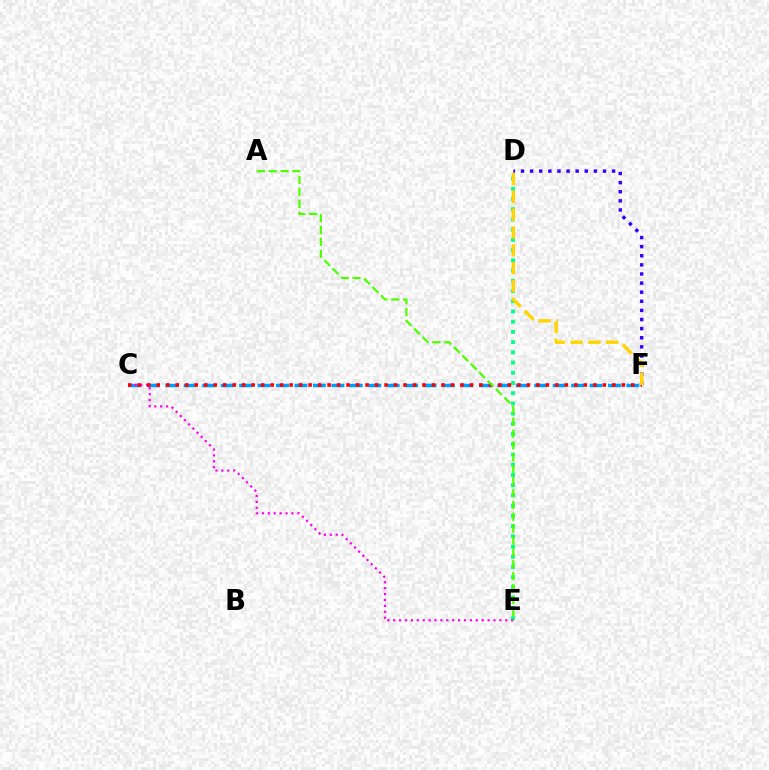{('C', 'F'): [{'color': '#009eff', 'line_style': 'dashed', 'thickness': 2.51}, {'color': '#ff0000', 'line_style': 'dotted', 'thickness': 2.58}], ('D', 'E'): [{'color': '#00ff86', 'line_style': 'dotted', 'thickness': 2.78}], ('C', 'E'): [{'color': '#ff00ed', 'line_style': 'dotted', 'thickness': 1.6}], ('A', 'E'): [{'color': '#4fff00', 'line_style': 'dashed', 'thickness': 1.61}], ('D', 'F'): [{'color': '#3700ff', 'line_style': 'dotted', 'thickness': 2.47}, {'color': '#ffd500', 'line_style': 'dashed', 'thickness': 2.42}]}